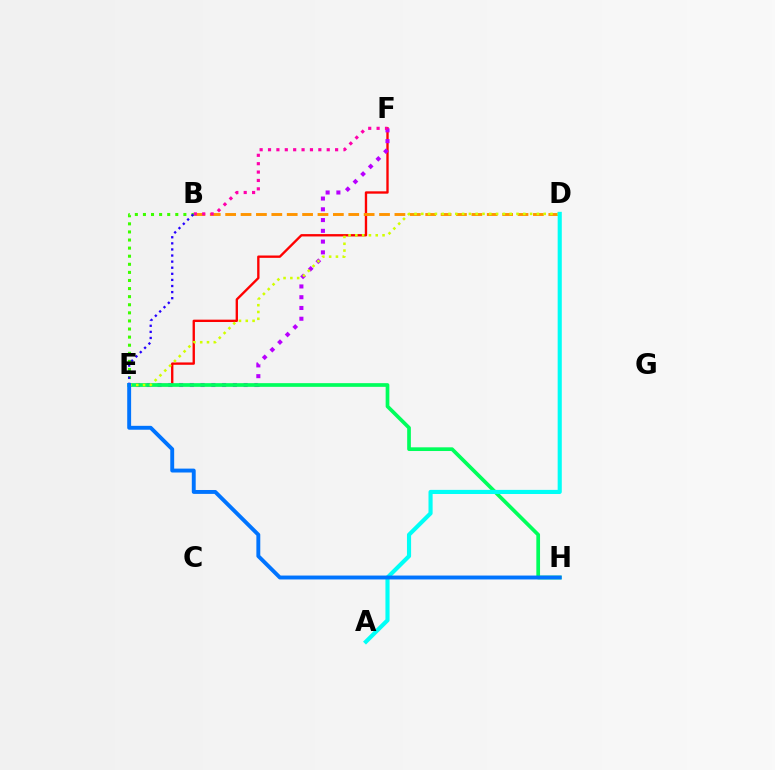{('E', 'F'): [{'color': '#ff0000', 'line_style': 'solid', 'thickness': 1.69}, {'color': '#b900ff', 'line_style': 'dotted', 'thickness': 2.92}], ('B', 'D'): [{'color': '#ff9400', 'line_style': 'dashed', 'thickness': 2.09}], ('E', 'H'): [{'color': '#00ff5c', 'line_style': 'solid', 'thickness': 2.66}, {'color': '#0074ff', 'line_style': 'solid', 'thickness': 2.81}], ('B', 'E'): [{'color': '#3dff00', 'line_style': 'dotted', 'thickness': 2.2}, {'color': '#2500ff', 'line_style': 'dotted', 'thickness': 1.66}], ('B', 'F'): [{'color': '#ff00ac', 'line_style': 'dotted', 'thickness': 2.28}], ('D', 'E'): [{'color': '#d1ff00', 'line_style': 'dotted', 'thickness': 1.85}], ('A', 'D'): [{'color': '#00fff6', 'line_style': 'solid', 'thickness': 2.97}]}